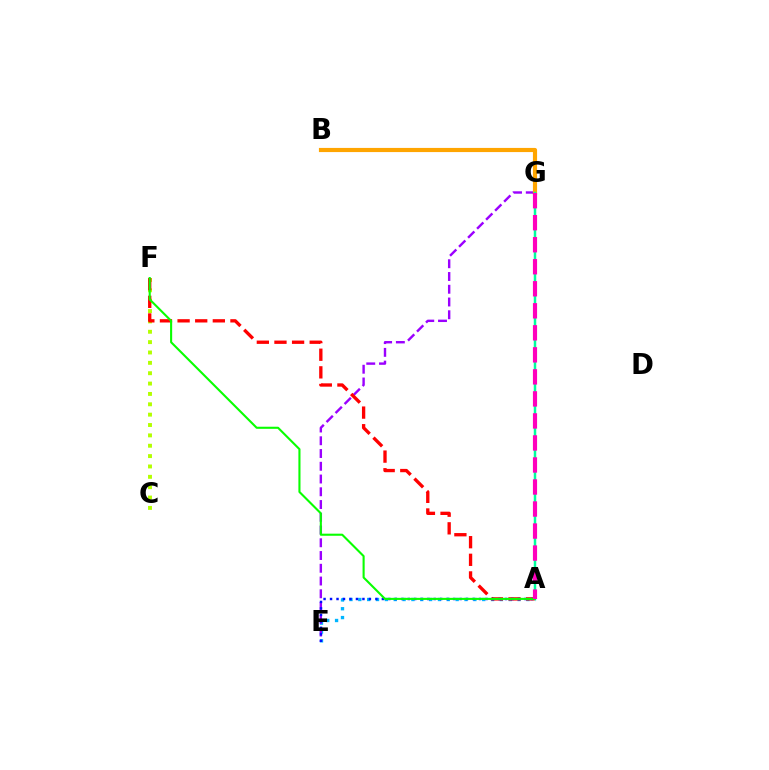{('A', 'E'): [{'color': '#00b5ff', 'line_style': 'dotted', 'thickness': 2.4}, {'color': '#0010ff', 'line_style': 'dotted', 'thickness': 1.76}], ('C', 'F'): [{'color': '#b3ff00', 'line_style': 'dotted', 'thickness': 2.82}], ('E', 'G'): [{'color': '#9b00ff', 'line_style': 'dashed', 'thickness': 1.73}], ('A', 'F'): [{'color': '#ff0000', 'line_style': 'dashed', 'thickness': 2.39}, {'color': '#08ff00', 'line_style': 'solid', 'thickness': 1.51}], ('B', 'G'): [{'color': '#ffa500', 'line_style': 'solid', 'thickness': 2.99}], ('A', 'G'): [{'color': '#00ff9d', 'line_style': 'solid', 'thickness': 1.78}, {'color': '#ff00bd', 'line_style': 'dashed', 'thickness': 2.99}]}